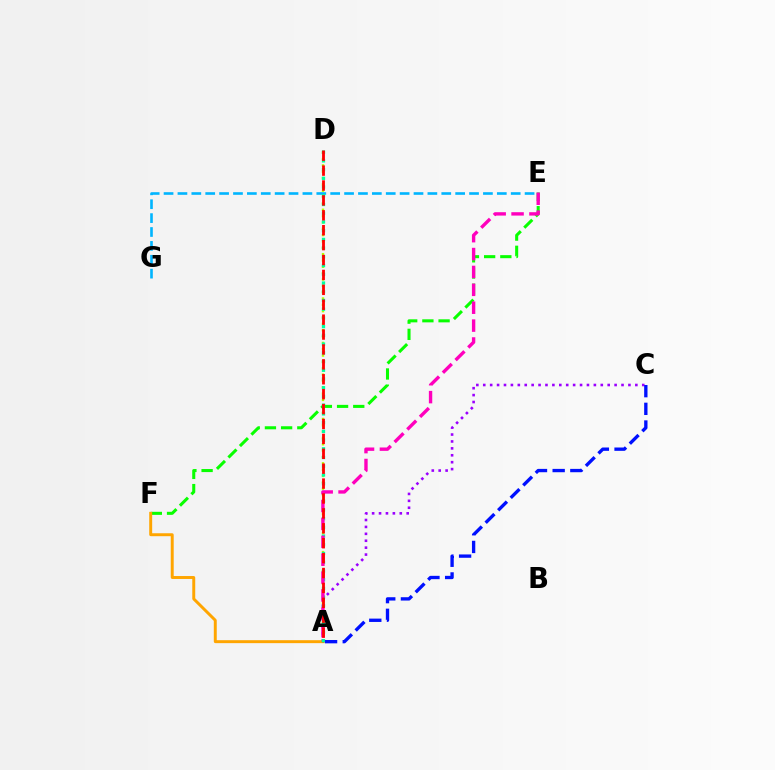{('A', 'D'): [{'color': '#b3ff00', 'line_style': 'dotted', 'thickness': 1.72}, {'color': '#00ff9d', 'line_style': 'dotted', 'thickness': 2.37}, {'color': '#ff0000', 'line_style': 'dashed', 'thickness': 2.02}], ('E', 'G'): [{'color': '#00b5ff', 'line_style': 'dashed', 'thickness': 1.89}], ('E', 'F'): [{'color': '#08ff00', 'line_style': 'dashed', 'thickness': 2.2}], ('A', 'F'): [{'color': '#ffa500', 'line_style': 'solid', 'thickness': 2.12}], ('A', 'C'): [{'color': '#9b00ff', 'line_style': 'dotted', 'thickness': 1.88}, {'color': '#0010ff', 'line_style': 'dashed', 'thickness': 2.4}], ('A', 'E'): [{'color': '#ff00bd', 'line_style': 'dashed', 'thickness': 2.43}]}